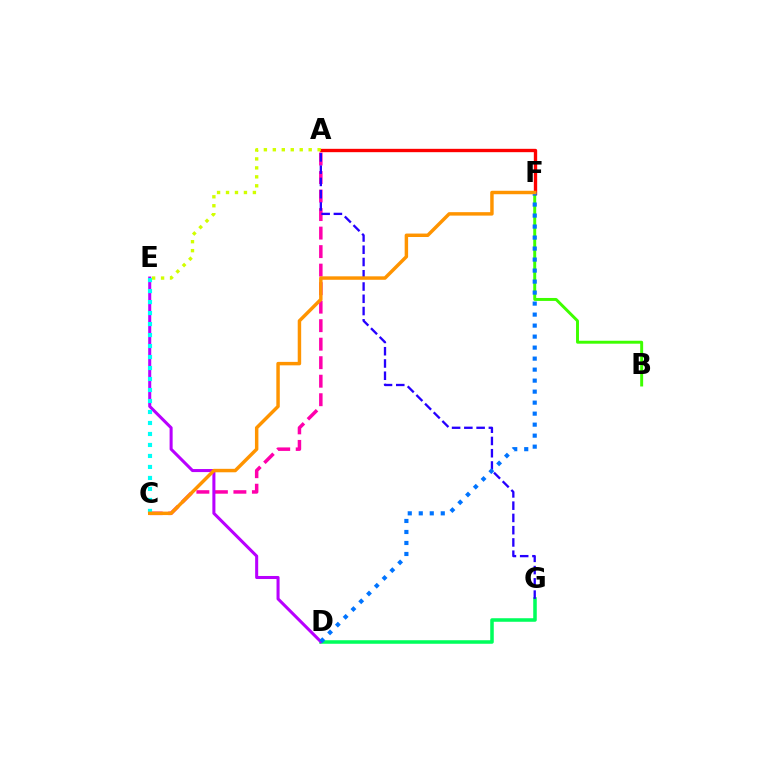{('D', 'G'): [{'color': '#00ff5c', 'line_style': 'solid', 'thickness': 2.55}], ('B', 'F'): [{'color': '#3dff00', 'line_style': 'solid', 'thickness': 2.12}], ('A', 'C'): [{'color': '#ff00ac', 'line_style': 'dashed', 'thickness': 2.52}], ('A', 'G'): [{'color': '#2500ff', 'line_style': 'dashed', 'thickness': 1.67}], ('A', 'F'): [{'color': '#ff0000', 'line_style': 'solid', 'thickness': 2.41}], ('D', 'E'): [{'color': '#b900ff', 'line_style': 'solid', 'thickness': 2.19}], ('C', 'E'): [{'color': '#00fff6', 'line_style': 'dotted', 'thickness': 2.99}], ('D', 'F'): [{'color': '#0074ff', 'line_style': 'dotted', 'thickness': 2.99}], ('C', 'F'): [{'color': '#ff9400', 'line_style': 'solid', 'thickness': 2.49}], ('A', 'E'): [{'color': '#d1ff00', 'line_style': 'dotted', 'thickness': 2.43}]}